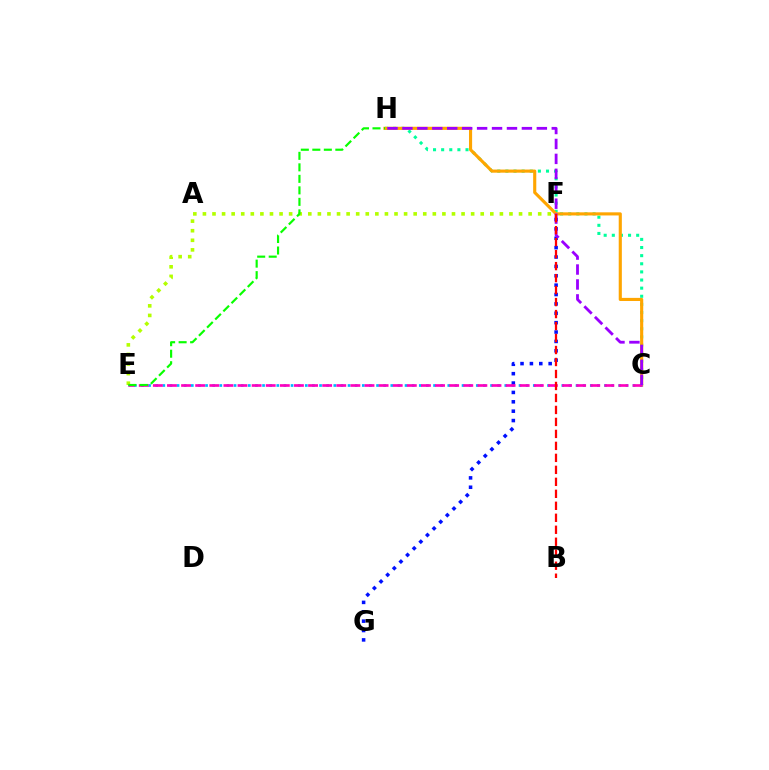{('C', 'H'): [{'color': '#00ff9d', 'line_style': 'dotted', 'thickness': 2.21}, {'color': '#ffa500', 'line_style': 'solid', 'thickness': 2.25}, {'color': '#9b00ff', 'line_style': 'dashed', 'thickness': 2.03}], ('C', 'E'): [{'color': '#00b5ff', 'line_style': 'dotted', 'thickness': 1.94}, {'color': '#ff00bd', 'line_style': 'dashed', 'thickness': 1.92}], ('F', 'G'): [{'color': '#0010ff', 'line_style': 'dotted', 'thickness': 2.55}], ('E', 'F'): [{'color': '#b3ff00', 'line_style': 'dotted', 'thickness': 2.6}], ('E', 'H'): [{'color': '#08ff00', 'line_style': 'dashed', 'thickness': 1.56}], ('B', 'F'): [{'color': '#ff0000', 'line_style': 'dashed', 'thickness': 1.63}]}